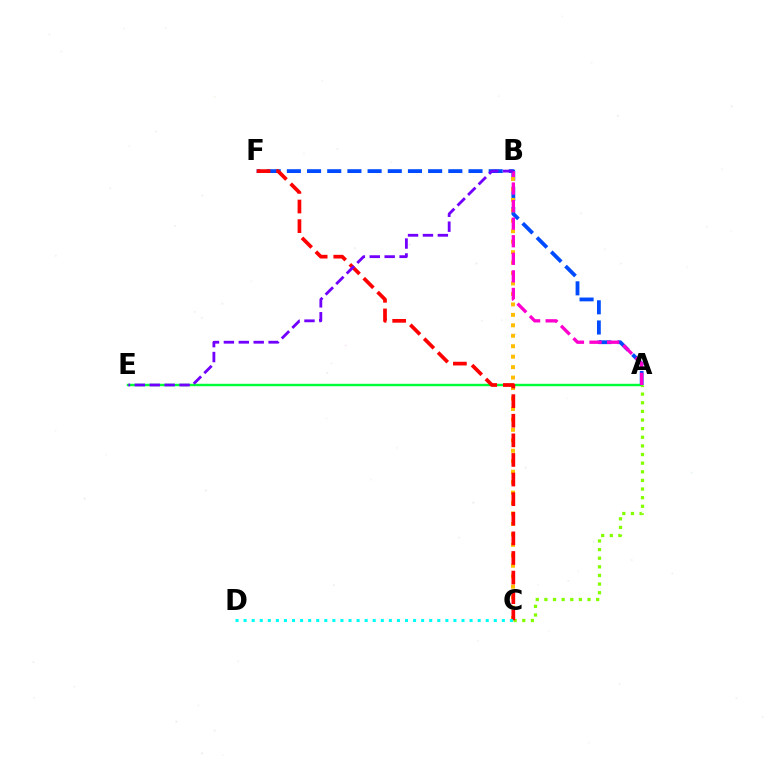{('A', 'F'): [{'color': '#004bff', 'line_style': 'dashed', 'thickness': 2.74}], ('B', 'C'): [{'color': '#ffbd00', 'line_style': 'dotted', 'thickness': 2.84}], ('A', 'E'): [{'color': '#00ff39', 'line_style': 'solid', 'thickness': 1.74}], ('A', 'C'): [{'color': '#84ff00', 'line_style': 'dotted', 'thickness': 2.34}], ('C', 'F'): [{'color': '#ff0000', 'line_style': 'dashed', 'thickness': 2.66}], ('C', 'D'): [{'color': '#00fff6', 'line_style': 'dotted', 'thickness': 2.19}], ('A', 'B'): [{'color': '#ff00cf', 'line_style': 'dashed', 'thickness': 2.39}], ('B', 'E'): [{'color': '#7200ff', 'line_style': 'dashed', 'thickness': 2.03}]}